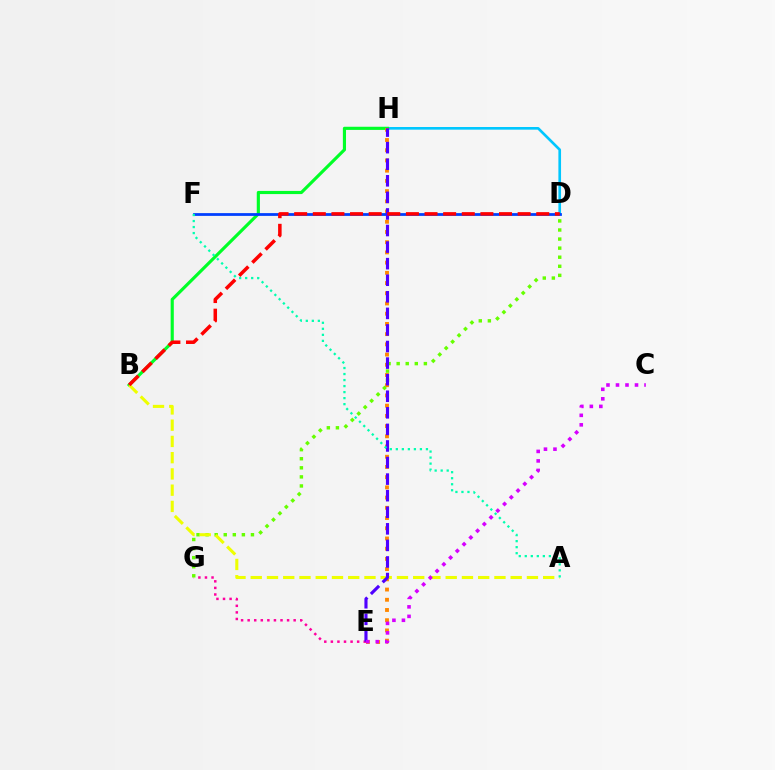{('D', 'H'): [{'color': '#00c7ff', 'line_style': 'solid', 'thickness': 1.91}], ('B', 'H'): [{'color': '#00ff27', 'line_style': 'solid', 'thickness': 2.26}], ('E', 'G'): [{'color': '#ff00a0', 'line_style': 'dotted', 'thickness': 1.79}], ('E', 'H'): [{'color': '#ff8800', 'line_style': 'dotted', 'thickness': 2.78}, {'color': '#4f00ff', 'line_style': 'dashed', 'thickness': 2.25}], ('D', 'G'): [{'color': '#66ff00', 'line_style': 'dotted', 'thickness': 2.46}], ('A', 'B'): [{'color': '#eeff00', 'line_style': 'dashed', 'thickness': 2.21}], ('D', 'F'): [{'color': '#003fff', 'line_style': 'solid', 'thickness': 2.0}], ('C', 'E'): [{'color': '#d600ff', 'line_style': 'dotted', 'thickness': 2.58}], ('A', 'F'): [{'color': '#00ffaf', 'line_style': 'dotted', 'thickness': 1.64}], ('B', 'D'): [{'color': '#ff0000', 'line_style': 'dashed', 'thickness': 2.53}]}